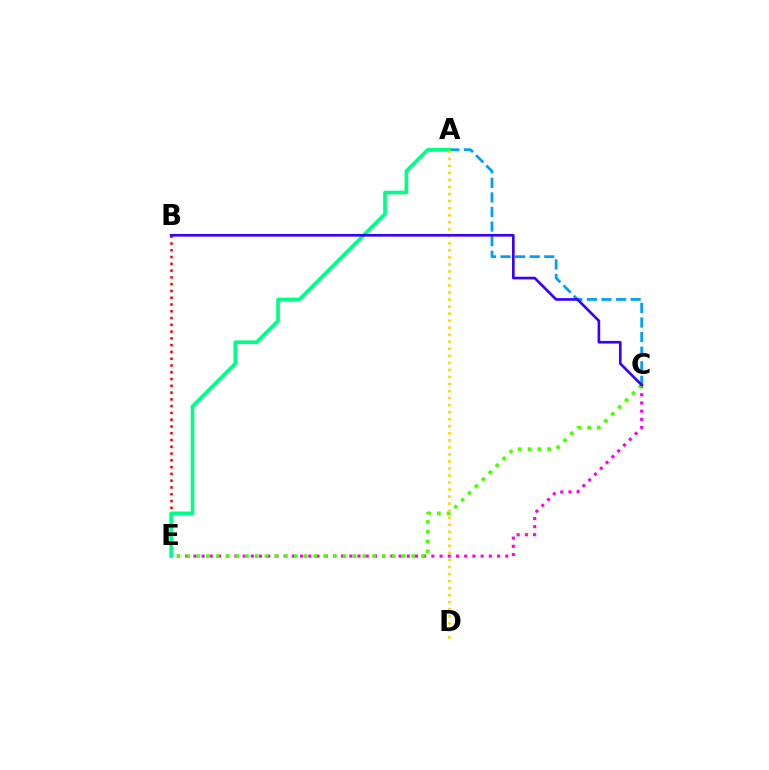{('A', 'C'): [{'color': '#009eff', 'line_style': 'dashed', 'thickness': 1.98}], ('B', 'E'): [{'color': '#ff0000', 'line_style': 'dotted', 'thickness': 1.84}], ('C', 'E'): [{'color': '#ff00ed', 'line_style': 'dotted', 'thickness': 2.23}, {'color': '#4fff00', 'line_style': 'dotted', 'thickness': 2.66}], ('A', 'E'): [{'color': '#00ff86', 'line_style': 'solid', 'thickness': 2.63}], ('A', 'D'): [{'color': '#ffd500', 'line_style': 'dotted', 'thickness': 1.91}], ('B', 'C'): [{'color': '#3700ff', 'line_style': 'solid', 'thickness': 1.91}]}